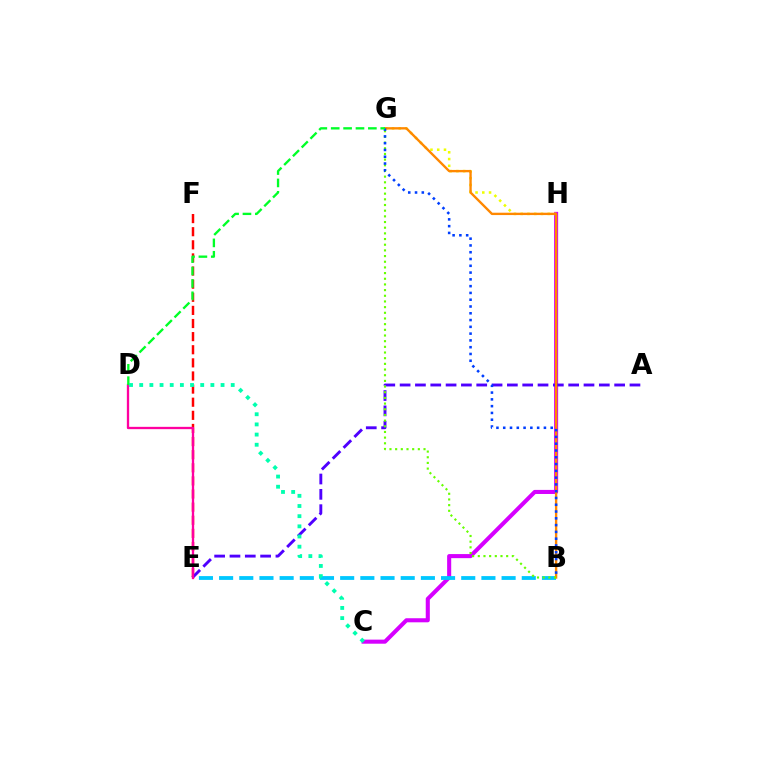{('C', 'H'): [{'color': '#d600ff', 'line_style': 'solid', 'thickness': 2.93}], ('G', 'H'): [{'color': '#eeff00', 'line_style': 'dotted', 'thickness': 1.84}], ('B', 'E'): [{'color': '#00c7ff', 'line_style': 'dashed', 'thickness': 2.74}], ('E', 'F'): [{'color': '#ff0000', 'line_style': 'dashed', 'thickness': 1.78}], ('A', 'E'): [{'color': '#4f00ff', 'line_style': 'dashed', 'thickness': 2.08}], ('B', 'G'): [{'color': '#ff8800', 'line_style': 'solid', 'thickness': 1.69}, {'color': '#66ff00', 'line_style': 'dotted', 'thickness': 1.54}, {'color': '#003fff', 'line_style': 'dotted', 'thickness': 1.84}], ('D', 'E'): [{'color': '#ff00a0', 'line_style': 'solid', 'thickness': 1.67}], ('D', 'G'): [{'color': '#00ff27', 'line_style': 'dashed', 'thickness': 1.68}], ('C', 'D'): [{'color': '#00ffaf', 'line_style': 'dotted', 'thickness': 2.76}]}